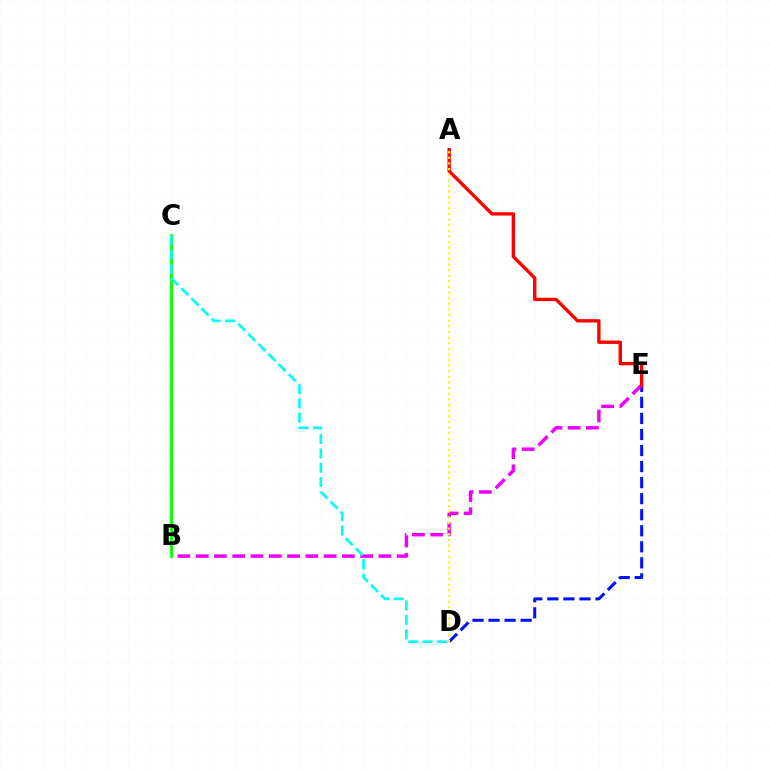{('D', 'E'): [{'color': '#0010ff', 'line_style': 'dashed', 'thickness': 2.18}], ('B', 'E'): [{'color': '#ee00ff', 'line_style': 'dashed', 'thickness': 2.48}], ('B', 'C'): [{'color': '#08ff00', 'line_style': 'solid', 'thickness': 2.06}], ('C', 'D'): [{'color': '#00fff6', 'line_style': 'dashed', 'thickness': 1.94}], ('A', 'E'): [{'color': '#ff0000', 'line_style': 'solid', 'thickness': 2.43}], ('A', 'D'): [{'color': '#fcf500', 'line_style': 'dotted', 'thickness': 1.53}]}